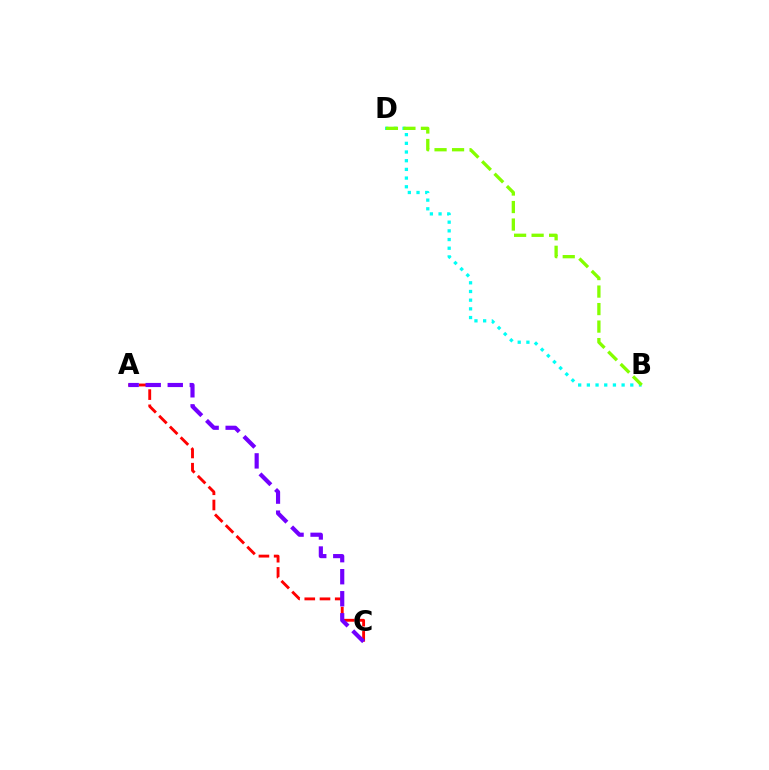{('B', 'D'): [{'color': '#00fff6', 'line_style': 'dotted', 'thickness': 2.36}, {'color': '#84ff00', 'line_style': 'dashed', 'thickness': 2.38}], ('A', 'C'): [{'color': '#ff0000', 'line_style': 'dashed', 'thickness': 2.07}, {'color': '#7200ff', 'line_style': 'dashed', 'thickness': 2.99}]}